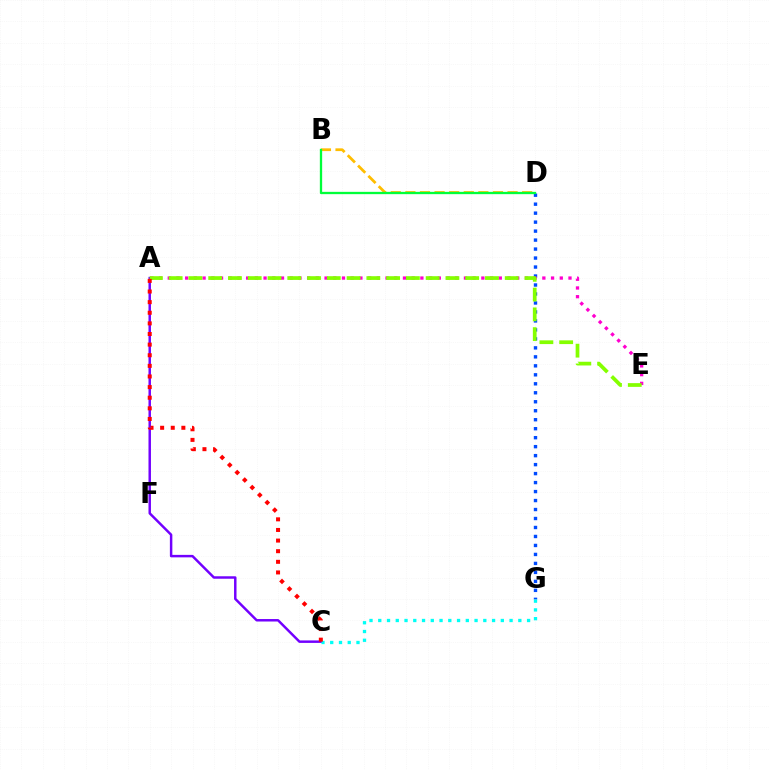{('D', 'G'): [{'color': '#004bff', 'line_style': 'dotted', 'thickness': 2.44}], ('B', 'D'): [{'color': '#ffbd00', 'line_style': 'dashed', 'thickness': 1.98}, {'color': '#00ff39', 'line_style': 'solid', 'thickness': 1.66}], ('A', 'C'): [{'color': '#7200ff', 'line_style': 'solid', 'thickness': 1.78}, {'color': '#ff0000', 'line_style': 'dotted', 'thickness': 2.89}], ('C', 'G'): [{'color': '#00fff6', 'line_style': 'dotted', 'thickness': 2.38}], ('A', 'E'): [{'color': '#ff00cf', 'line_style': 'dotted', 'thickness': 2.37}, {'color': '#84ff00', 'line_style': 'dashed', 'thickness': 2.69}]}